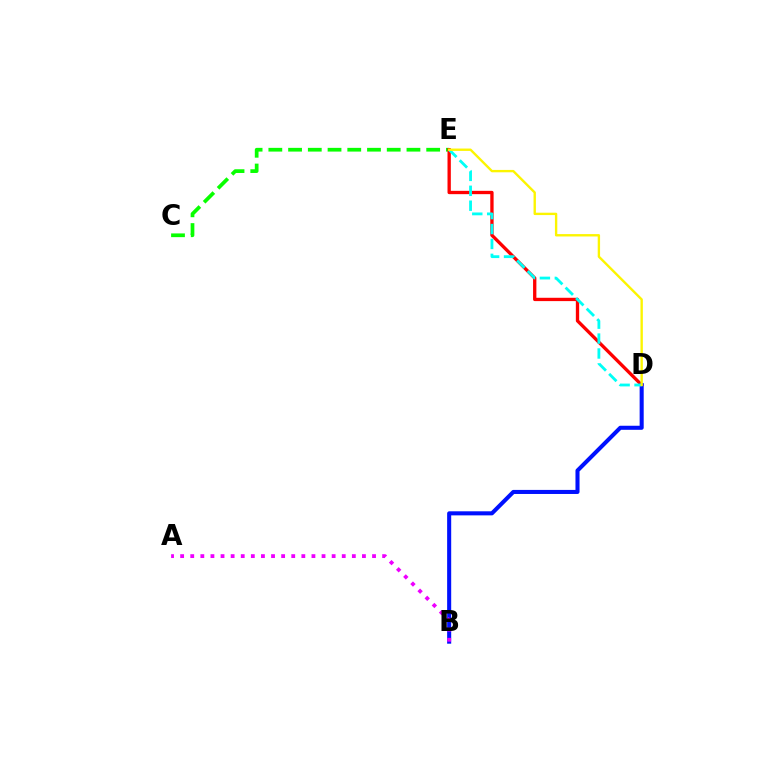{('C', 'E'): [{'color': '#08ff00', 'line_style': 'dashed', 'thickness': 2.68}], ('D', 'E'): [{'color': '#ff0000', 'line_style': 'solid', 'thickness': 2.39}, {'color': '#00fff6', 'line_style': 'dashed', 'thickness': 2.03}, {'color': '#fcf500', 'line_style': 'solid', 'thickness': 1.71}], ('B', 'D'): [{'color': '#0010ff', 'line_style': 'solid', 'thickness': 2.92}], ('A', 'B'): [{'color': '#ee00ff', 'line_style': 'dotted', 'thickness': 2.74}]}